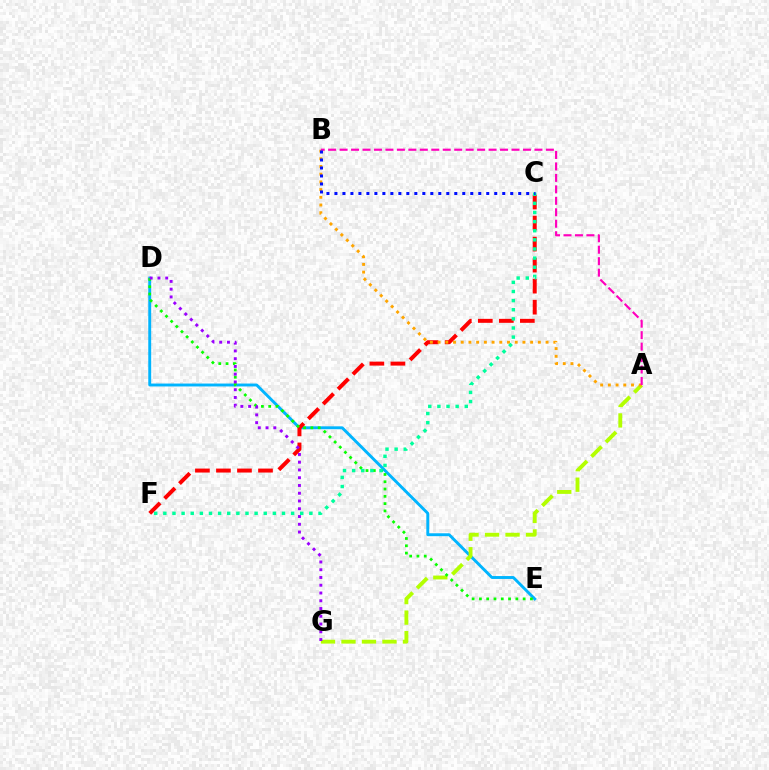{('D', 'E'): [{'color': '#00b5ff', 'line_style': 'solid', 'thickness': 2.09}, {'color': '#08ff00', 'line_style': 'dotted', 'thickness': 1.98}], ('A', 'G'): [{'color': '#b3ff00', 'line_style': 'dashed', 'thickness': 2.78}], ('C', 'F'): [{'color': '#ff0000', 'line_style': 'dashed', 'thickness': 2.86}, {'color': '#00ff9d', 'line_style': 'dotted', 'thickness': 2.48}], ('D', 'G'): [{'color': '#9b00ff', 'line_style': 'dotted', 'thickness': 2.11}], ('A', 'B'): [{'color': '#ffa500', 'line_style': 'dotted', 'thickness': 2.1}, {'color': '#ff00bd', 'line_style': 'dashed', 'thickness': 1.56}], ('B', 'C'): [{'color': '#0010ff', 'line_style': 'dotted', 'thickness': 2.17}]}